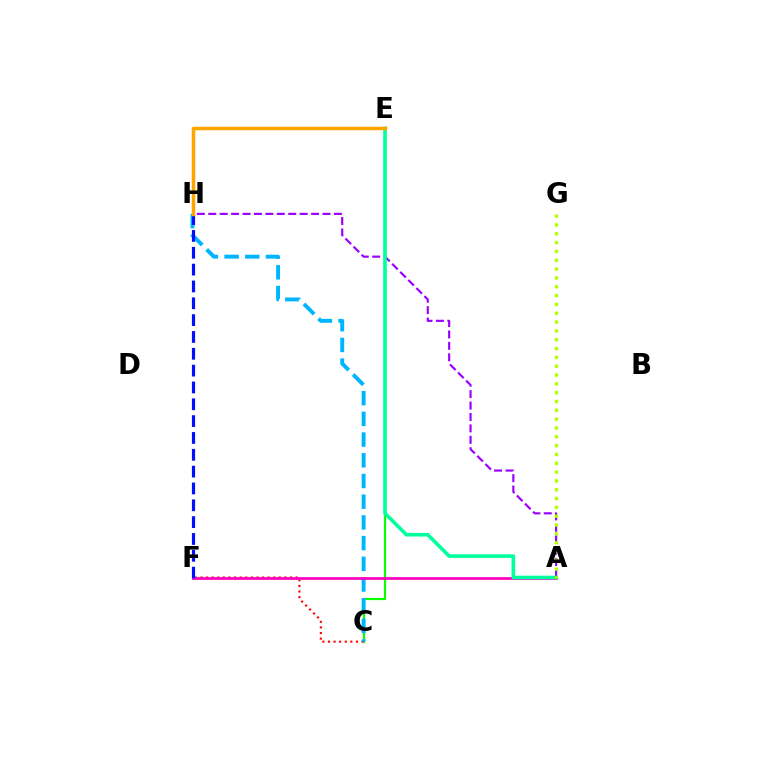{('C', 'E'): [{'color': '#08ff00', 'line_style': 'solid', 'thickness': 1.58}], ('C', 'F'): [{'color': '#ff0000', 'line_style': 'dotted', 'thickness': 1.52}], ('C', 'H'): [{'color': '#00b5ff', 'line_style': 'dashed', 'thickness': 2.81}], ('A', 'F'): [{'color': '#ff00bd', 'line_style': 'solid', 'thickness': 1.98}], ('A', 'H'): [{'color': '#9b00ff', 'line_style': 'dashed', 'thickness': 1.55}], ('A', 'E'): [{'color': '#00ff9d', 'line_style': 'solid', 'thickness': 2.59}], ('F', 'H'): [{'color': '#0010ff', 'line_style': 'dashed', 'thickness': 2.29}], ('A', 'G'): [{'color': '#b3ff00', 'line_style': 'dotted', 'thickness': 2.4}], ('E', 'H'): [{'color': '#ffa500', 'line_style': 'solid', 'thickness': 2.52}]}